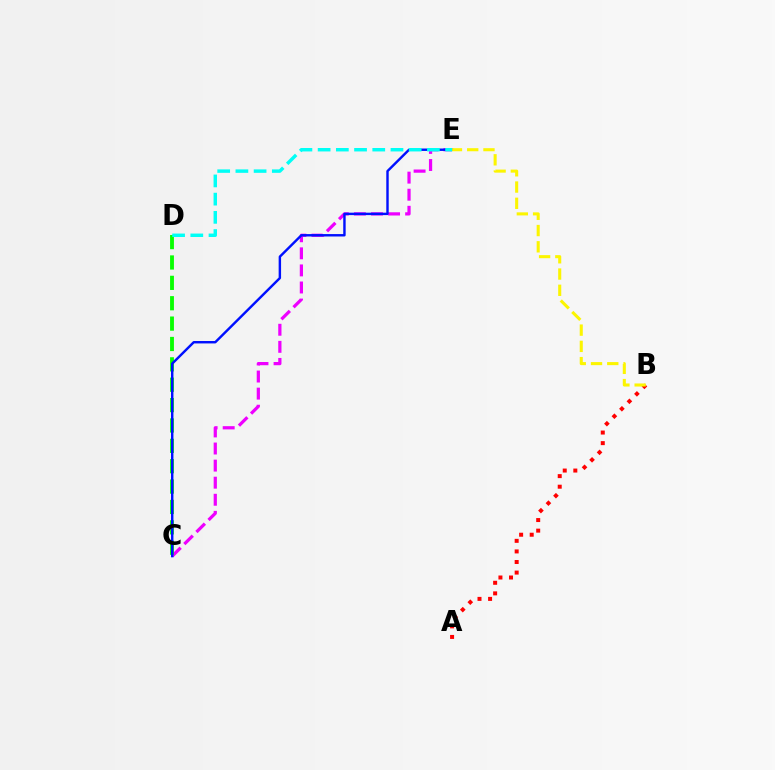{('C', 'E'): [{'color': '#ee00ff', 'line_style': 'dashed', 'thickness': 2.32}, {'color': '#0010ff', 'line_style': 'solid', 'thickness': 1.75}], ('C', 'D'): [{'color': '#08ff00', 'line_style': 'dashed', 'thickness': 2.77}], ('A', 'B'): [{'color': '#ff0000', 'line_style': 'dotted', 'thickness': 2.87}], ('B', 'E'): [{'color': '#fcf500', 'line_style': 'dashed', 'thickness': 2.21}], ('D', 'E'): [{'color': '#00fff6', 'line_style': 'dashed', 'thickness': 2.47}]}